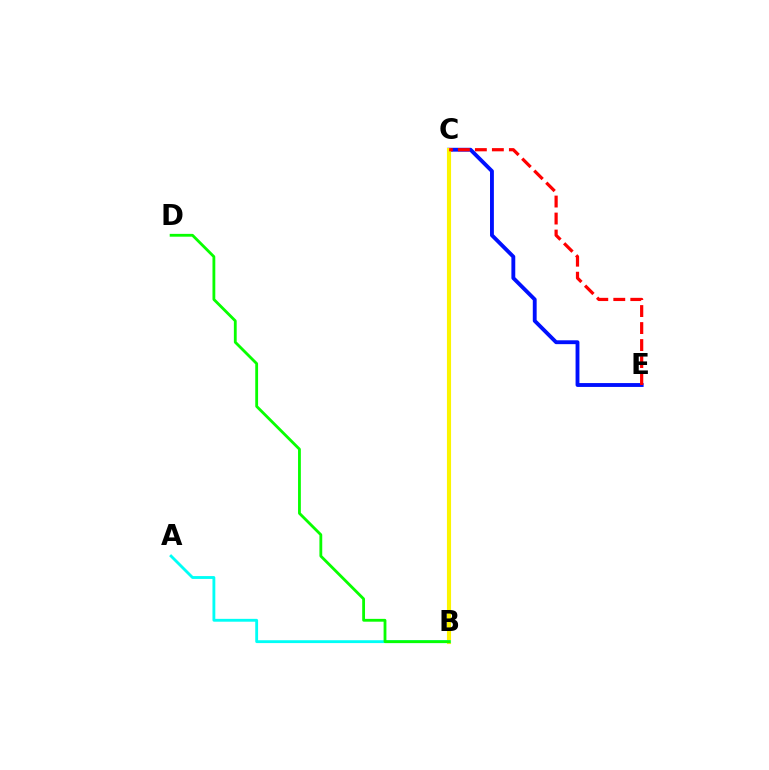{('B', 'C'): [{'color': '#ee00ff', 'line_style': 'solid', 'thickness': 2.02}, {'color': '#fcf500', 'line_style': 'solid', 'thickness': 2.96}], ('C', 'E'): [{'color': '#0010ff', 'line_style': 'solid', 'thickness': 2.78}, {'color': '#ff0000', 'line_style': 'dashed', 'thickness': 2.31}], ('A', 'B'): [{'color': '#00fff6', 'line_style': 'solid', 'thickness': 2.05}], ('B', 'D'): [{'color': '#08ff00', 'line_style': 'solid', 'thickness': 2.03}]}